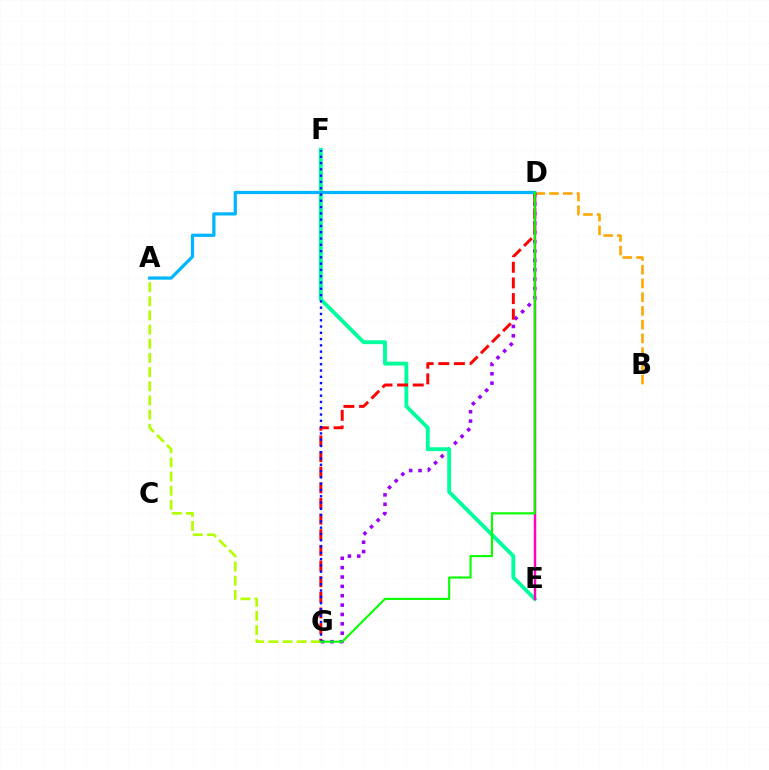{('B', 'D'): [{'color': '#ffa500', 'line_style': 'dashed', 'thickness': 1.86}], ('D', 'G'): [{'color': '#9b00ff', 'line_style': 'dotted', 'thickness': 2.54}, {'color': '#ff0000', 'line_style': 'dashed', 'thickness': 2.12}, {'color': '#08ff00', 'line_style': 'solid', 'thickness': 1.53}], ('E', 'F'): [{'color': '#00ff9d', 'line_style': 'solid', 'thickness': 2.78}], ('D', 'E'): [{'color': '#ff00bd', 'line_style': 'solid', 'thickness': 1.76}], ('A', 'G'): [{'color': '#b3ff00', 'line_style': 'dashed', 'thickness': 1.92}], ('A', 'D'): [{'color': '#00b5ff', 'line_style': 'solid', 'thickness': 2.32}], ('F', 'G'): [{'color': '#0010ff', 'line_style': 'dotted', 'thickness': 1.71}]}